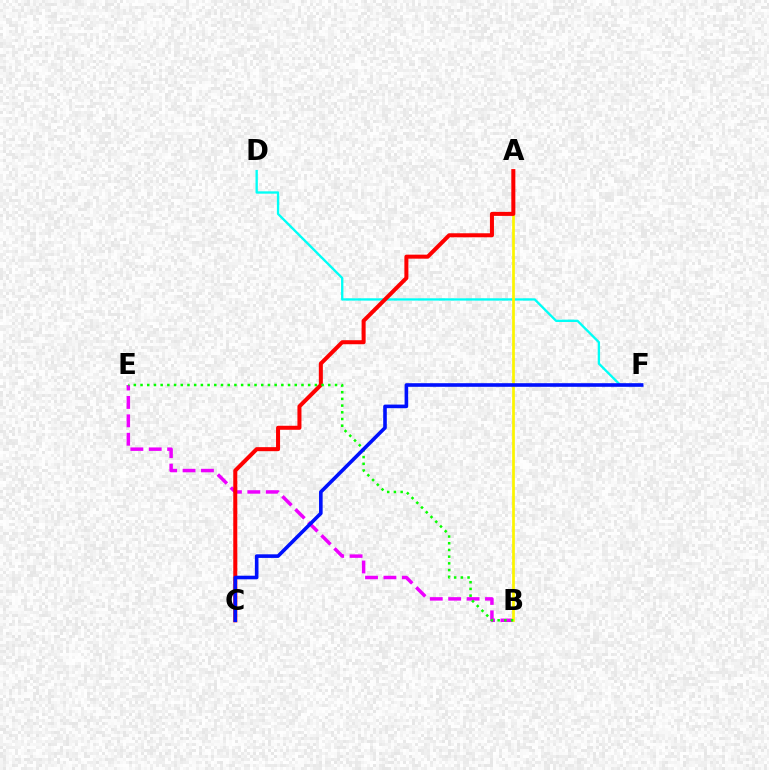{('B', 'E'): [{'color': '#ee00ff', 'line_style': 'dashed', 'thickness': 2.5}, {'color': '#08ff00', 'line_style': 'dotted', 'thickness': 1.82}], ('D', 'F'): [{'color': '#00fff6', 'line_style': 'solid', 'thickness': 1.68}], ('A', 'B'): [{'color': '#fcf500', 'line_style': 'solid', 'thickness': 1.97}], ('A', 'C'): [{'color': '#ff0000', 'line_style': 'solid', 'thickness': 2.9}], ('C', 'F'): [{'color': '#0010ff', 'line_style': 'solid', 'thickness': 2.6}]}